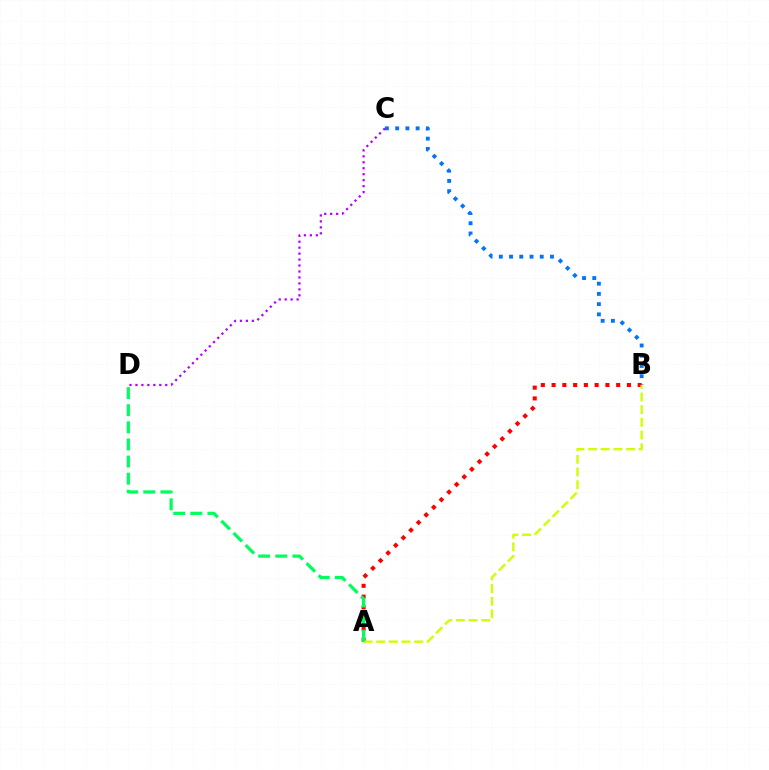{('B', 'C'): [{'color': '#0074ff', 'line_style': 'dotted', 'thickness': 2.78}], ('A', 'B'): [{'color': '#ff0000', 'line_style': 'dotted', 'thickness': 2.92}, {'color': '#d1ff00', 'line_style': 'dashed', 'thickness': 1.72}], ('A', 'D'): [{'color': '#00ff5c', 'line_style': 'dashed', 'thickness': 2.32}], ('C', 'D'): [{'color': '#b900ff', 'line_style': 'dotted', 'thickness': 1.62}]}